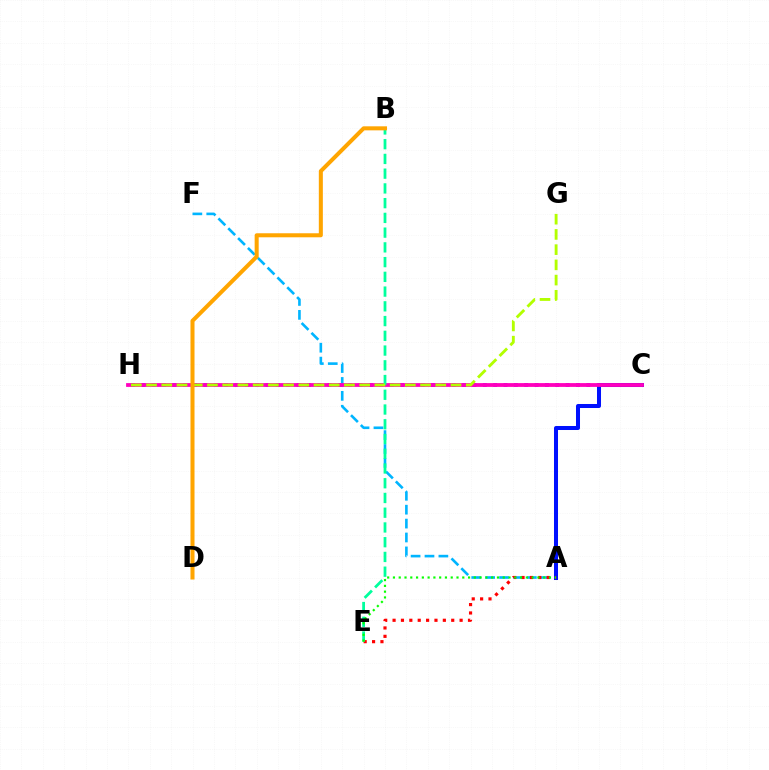{('C', 'H'): [{'color': '#9b00ff', 'line_style': 'dotted', 'thickness': 2.81}, {'color': '#ff00bd', 'line_style': 'solid', 'thickness': 2.73}], ('A', 'F'): [{'color': '#00b5ff', 'line_style': 'dashed', 'thickness': 1.89}], ('A', 'C'): [{'color': '#0010ff', 'line_style': 'solid', 'thickness': 2.89}], ('A', 'E'): [{'color': '#ff0000', 'line_style': 'dotted', 'thickness': 2.28}, {'color': '#08ff00', 'line_style': 'dotted', 'thickness': 1.57}], ('B', 'E'): [{'color': '#00ff9d', 'line_style': 'dashed', 'thickness': 2.0}], ('G', 'H'): [{'color': '#b3ff00', 'line_style': 'dashed', 'thickness': 2.07}], ('B', 'D'): [{'color': '#ffa500', 'line_style': 'solid', 'thickness': 2.9}]}